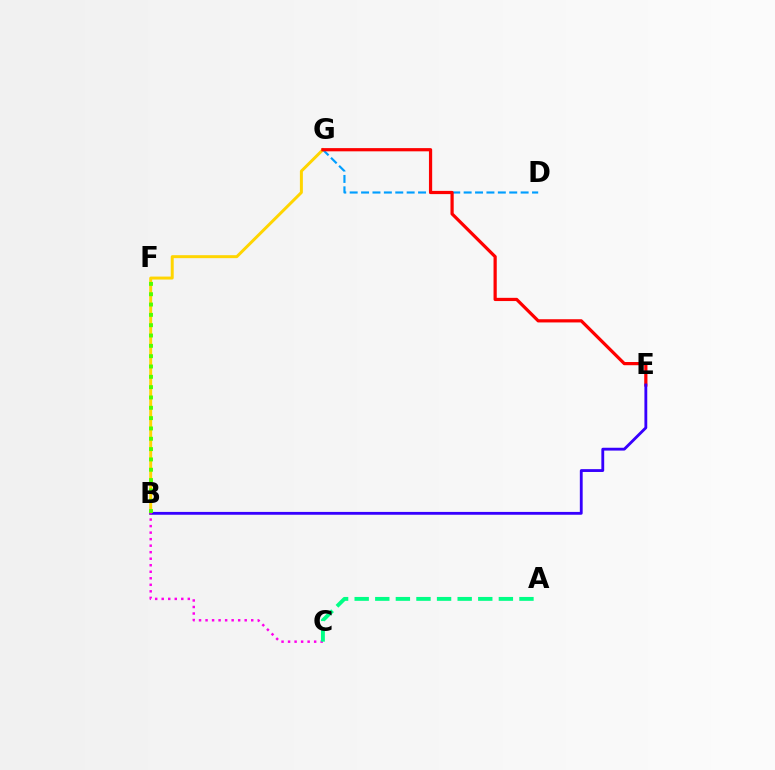{('D', 'G'): [{'color': '#009eff', 'line_style': 'dashed', 'thickness': 1.55}], ('B', 'G'): [{'color': '#ffd500', 'line_style': 'solid', 'thickness': 2.14}], ('E', 'G'): [{'color': '#ff0000', 'line_style': 'solid', 'thickness': 2.31}], ('B', 'E'): [{'color': '#3700ff', 'line_style': 'solid', 'thickness': 2.04}], ('B', 'C'): [{'color': '#ff00ed', 'line_style': 'dotted', 'thickness': 1.77}], ('A', 'C'): [{'color': '#00ff86', 'line_style': 'dashed', 'thickness': 2.8}], ('B', 'F'): [{'color': '#4fff00', 'line_style': 'dotted', 'thickness': 2.81}]}